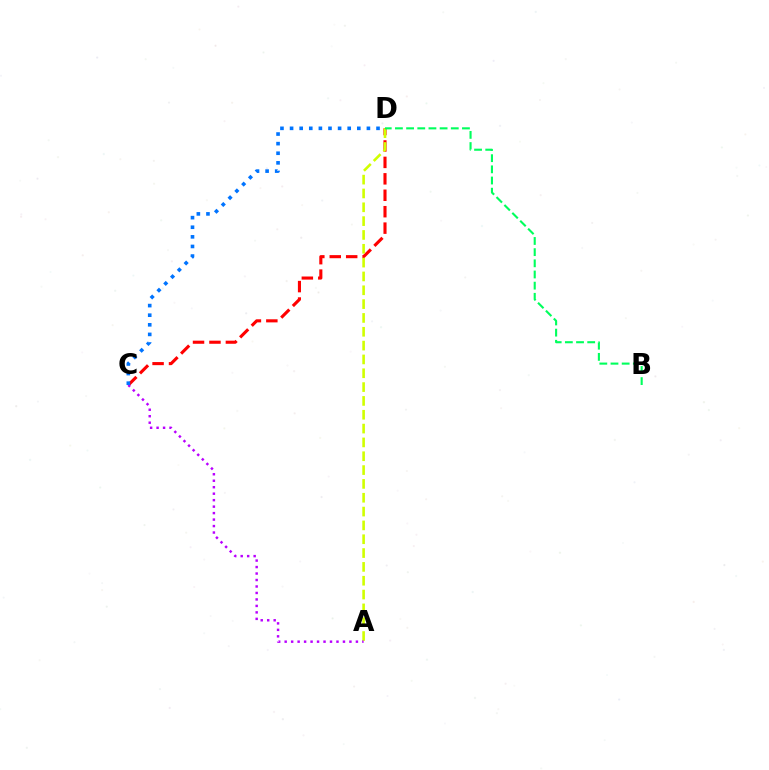{('C', 'D'): [{'color': '#ff0000', 'line_style': 'dashed', 'thickness': 2.23}, {'color': '#0074ff', 'line_style': 'dotted', 'thickness': 2.61}], ('A', 'D'): [{'color': '#d1ff00', 'line_style': 'dashed', 'thickness': 1.88}], ('B', 'D'): [{'color': '#00ff5c', 'line_style': 'dashed', 'thickness': 1.52}], ('A', 'C'): [{'color': '#b900ff', 'line_style': 'dotted', 'thickness': 1.76}]}